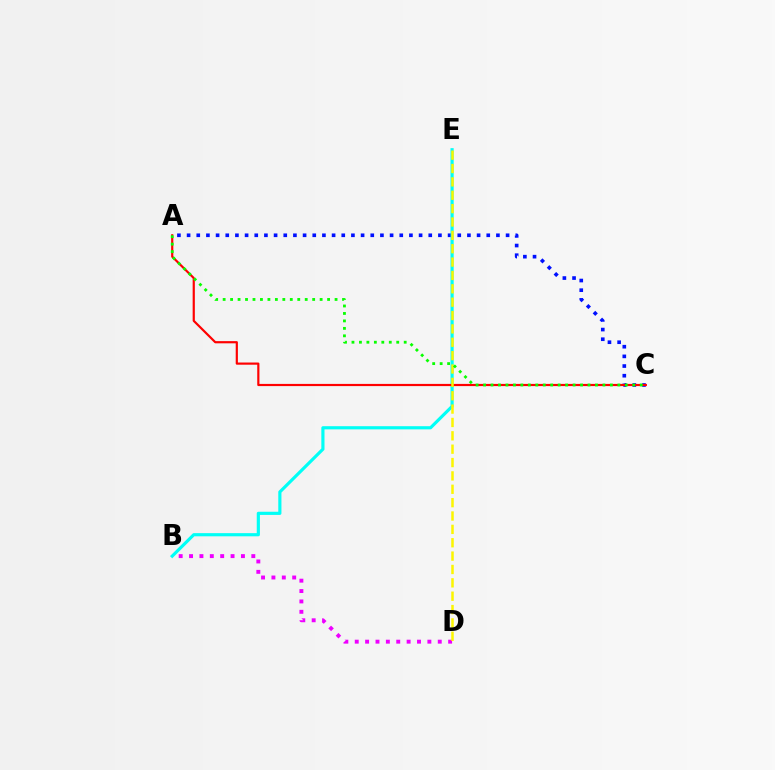{('B', 'D'): [{'color': '#ee00ff', 'line_style': 'dotted', 'thickness': 2.82}], ('A', 'C'): [{'color': '#0010ff', 'line_style': 'dotted', 'thickness': 2.63}, {'color': '#ff0000', 'line_style': 'solid', 'thickness': 1.57}, {'color': '#08ff00', 'line_style': 'dotted', 'thickness': 2.03}], ('B', 'E'): [{'color': '#00fff6', 'line_style': 'solid', 'thickness': 2.28}], ('D', 'E'): [{'color': '#fcf500', 'line_style': 'dashed', 'thickness': 1.82}]}